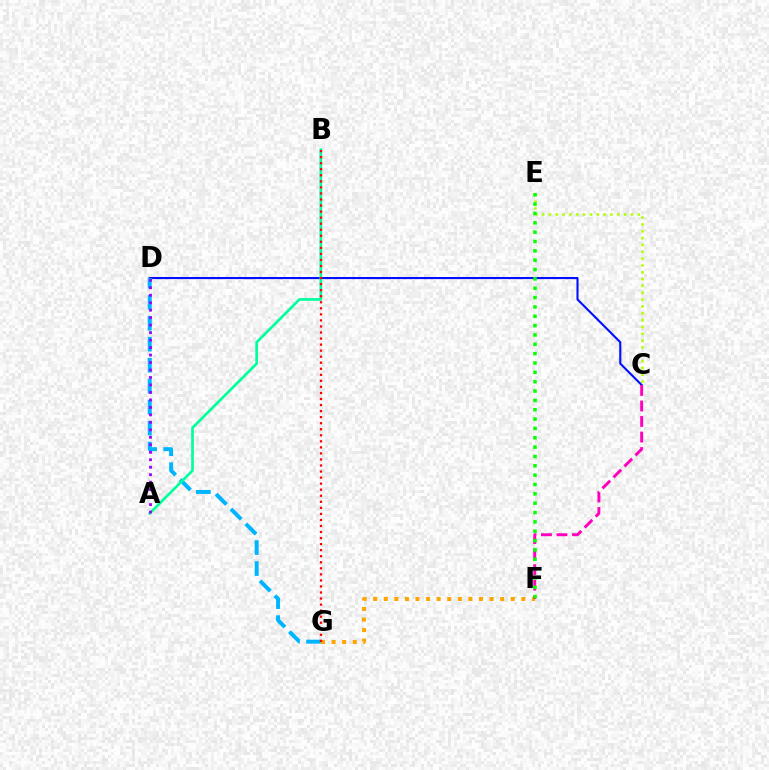{('F', 'G'): [{'color': '#ffa500', 'line_style': 'dotted', 'thickness': 2.87}], ('C', 'E'): [{'color': '#b3ff00', 'line_style': 'dotted', 'thickness': 1.86}], ('C', 'D'): [{'color': '#0010ff', 'line_style': 'solid', 'thickness': 1.51}], ('C', 'F'): [{'color': '#ff00bd', 'line_style': 'dashed', 'thickness': 2.11}], ('D', 'G'): [{'color': '#00b5ff', 'line_style': 'dashed', 'thickness': 2.85}], ('E', 'F'): [{'color': '#08ff00', 'line_style': 'dotted', 'thickness': 2.54}], ('A', 'B'): [{'color': '#00ff9d', 'line_style': 'solid', 'thickness': 1.93}], ('A', 'D'): [{'color': '#9b00ff', 'line_style': 'dotted', 'thickness': 2.03}], ('B', 'G'): [{'color': '#ff0000', 'line_style': 'dotted', 'thickness': 1.64}]}